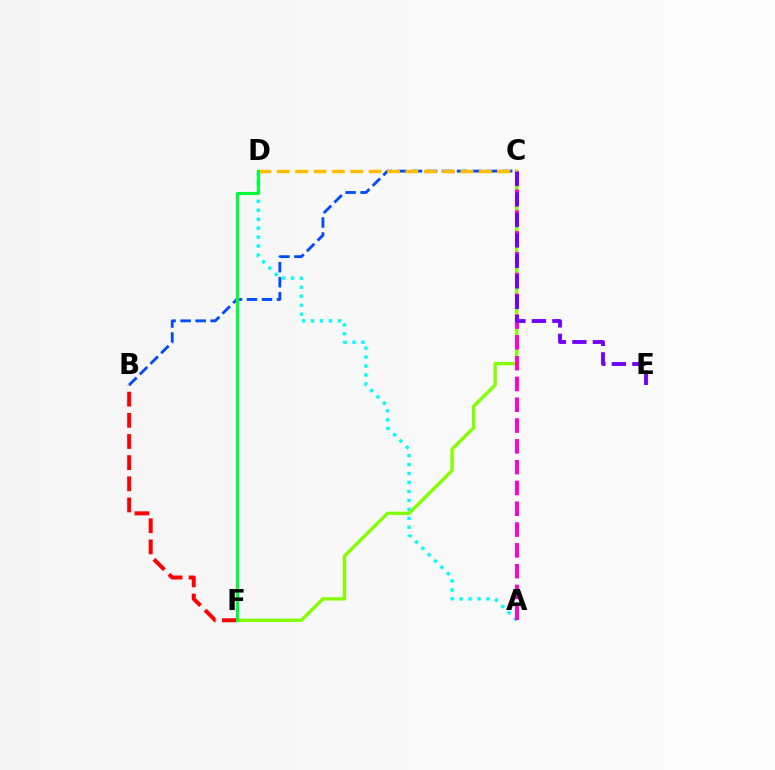{('B', 'C'): [{'color': '#004bff', 'line_style': 'dashed', 'thickness': 2.04}], ('A', 'D'): [{'color': '#00fff6', 'line_style': 'dotted', 'thickness': 2.43}], ('C', 'F'): [{'color': '#84ff00', 'line_style': 'solid', 'thickness': 2.42}], ('A', 'C'): [{'color': '#ff00cf', 'line_style': 'dashed', 'thickness': 2.83}], ('C', 'D'): [{'color': '#ffbd00', 'line_style': 'dashed', 'thickness': 2.5}], ('C', 'E'): [{'color': '#7200ff', 'line_style': 'dashed', 'thickness': 2.78}], ('B', 'F'): [{'color': '#ff0000', 'line_style': 'dashed', 'thickness': 2.87}], ('D', 'F'): [{'color': '#00ff39', 'line_style': 'solid', 'thickness': 2.27}]}